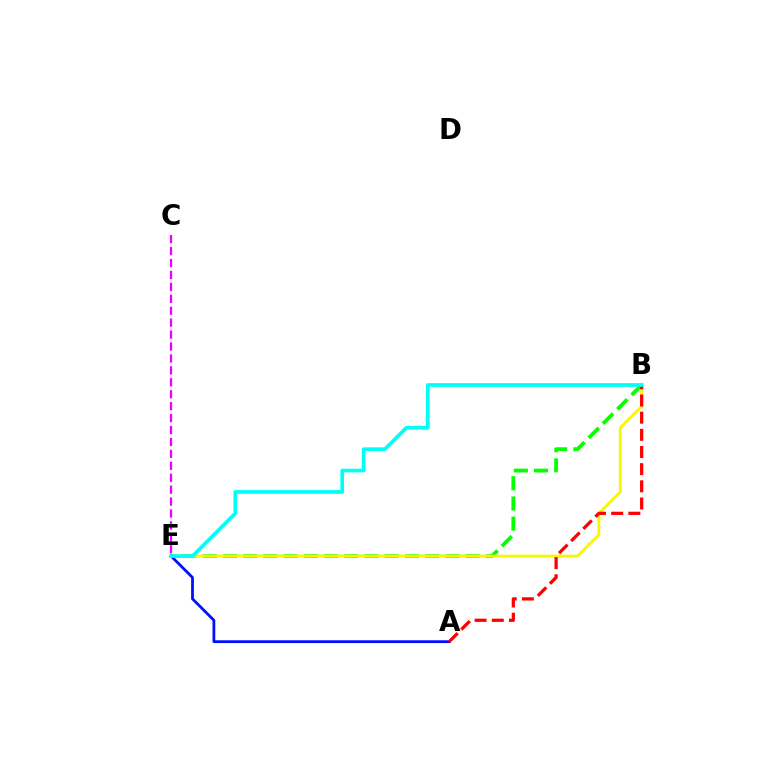{('B', 'E'): [{'color': '#08ff00', 'line_style': 'dashed', 'thickness': 2.75}, {'color': '#fcf500', 'line_style': 'solid', 'thickness': 2.1}, {'color': '#00fff6', 'line_style': 'solid', 'thickness': 2.65}], ('A', 'E'): [{'color': '#0010ff', 'line_style': 'solid', 'thickness': 2.01}], ('A', 'B'): [{'color': '#ff0000', 'line_style': 'dashed', 'thickness': 2.33}], ('C', 'E'): [{'color': '#ee00ff', 'line_style': 'dashed', 'thickness': 1.62}]}